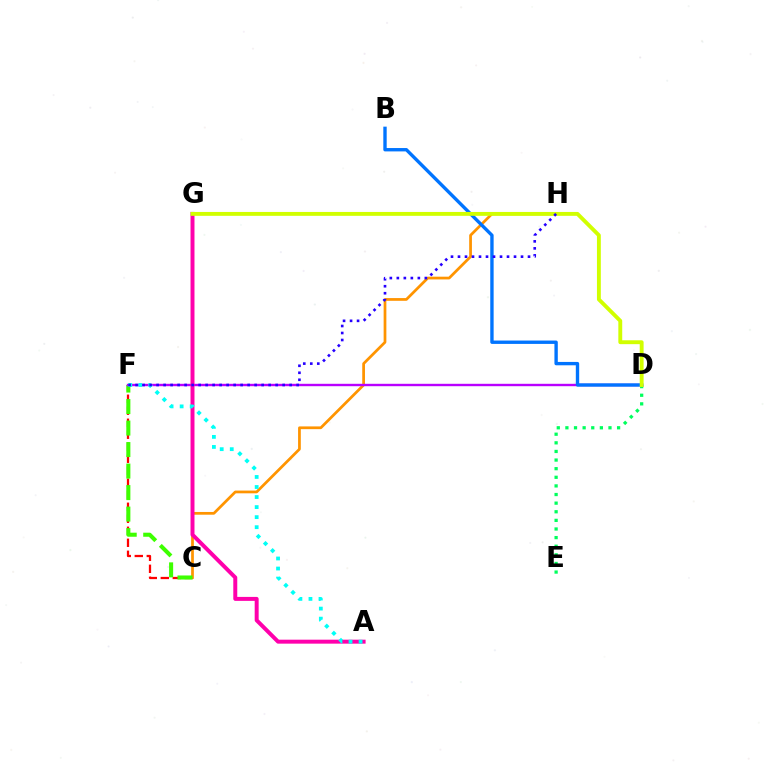{('C', 'F'): [{'color': '#ff0000', 'line_style': 'dashed', 'thickness': 1.63}, {'color': '#3dff00', 'line_style': 'dashed', 'thickness': 2.92}], ('C', 'H'): [{'color': '#ff9400', 'line_style': 'solid', 'thickness': 1.97}], ('D', 'E'): [{'color': '#00ff5c', 'line_style': 'dotted', 'thickness': 2.34}], ('D', 'F'): [{'color': '#b900ff', 'line_style': 'solid', 'thickness': 1.73}], ('B', 'D'): [{'color': '#0074ff', 'line_style': 'solid', 'thickness': 2.42}], ('A', 'G'): [{'color': '#ff00ac', 'line_style': 'solid', 'thickness': 2.86}], ('D', 'G'): [{'color': '#d1ff00', 'line_style': 'solid', 'thickness': 2.79}], ('A', 'F'): [{'color': '#00fff6', 'line_style': 'dotted', 'thickness': 2.73}], ('F', 'H'): [{'color': '#2500ff', 'line_style': 'dotted', 'thickness': 1.9}]}